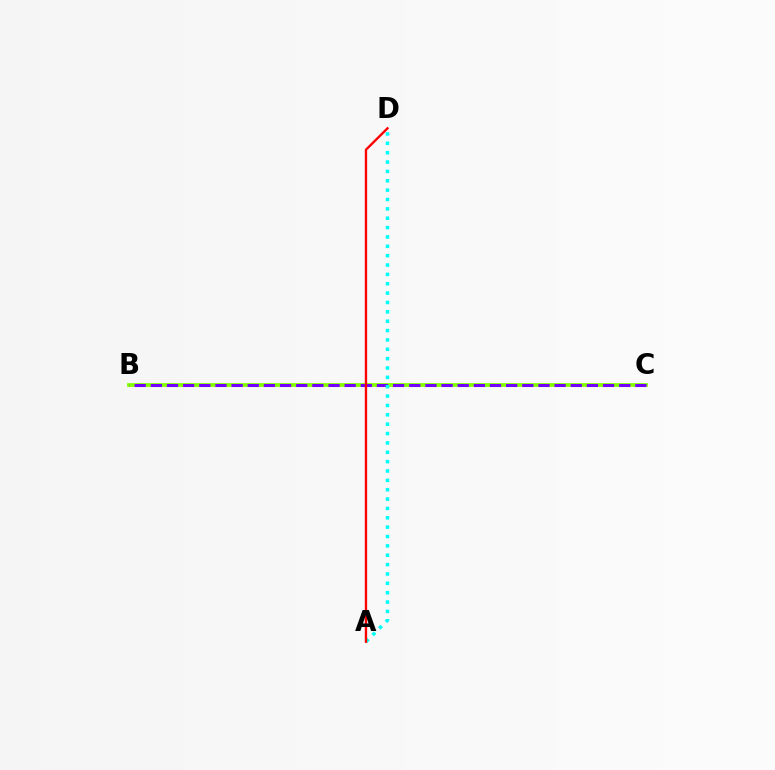{('B', 'C'): [{'color': '#84ff00', 'line_style': 'solid', 'thickness': 2.72}, {'color': '#7200ff', 'line_style': 'dashed', 'thickness': 2.19}], ('A', 'D'): [{'color': '#00fff6', 'line_style': 'dotted', 'thickness': 2.54}, {'color': '#ff0000', 'line_style': 'solid', 'thickness': 1.69}]}